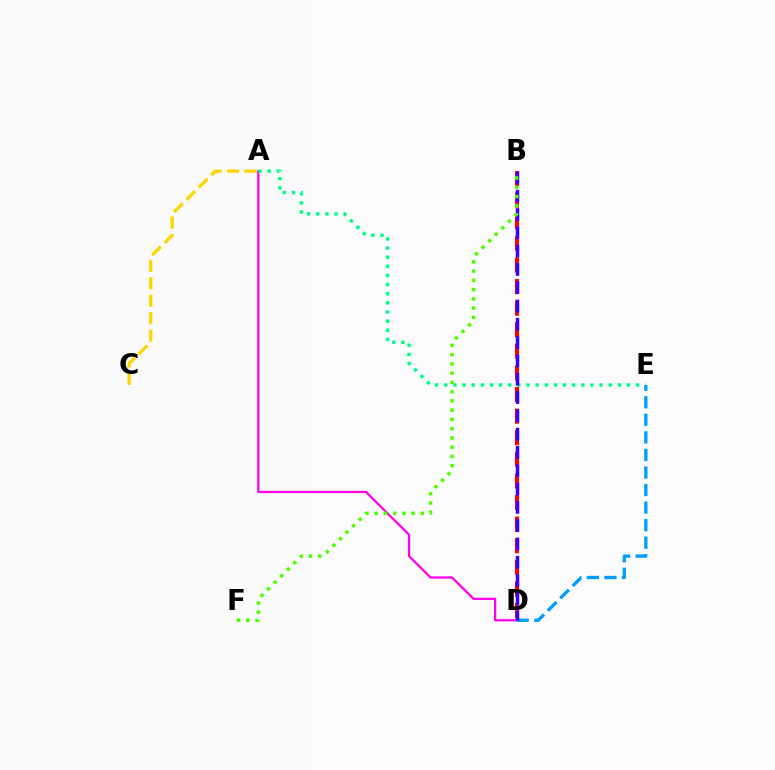{('A', 'D'): [{'color': '#ff00ed', 'line_style': 'solid', 'thickness': 1.62}], ('A', 'E'): [{'color': '#00ff86', 'line_style': 'dotted', 'thickness': 2.48}], ('B', 'D'): [{'color': '#ff0000', 'line_style': 'dashed', 'thickness': 2.93}, {'color': '#3700ff', 'line_style': 'dashed', 'thickness': 2.49}], ('D', 'E'): [{'color': '#009eff', 'line_style': 'dashed', 'thickness': 2.38}], ('A', 'C'): [{'color': '#ffd500', 'line_style': 'dashed', 'thickness': 2.37}], ('B', 'F'): [{'color': '#4fff00', 'line_style': 'dotted', 'thickness': 2.51}]}